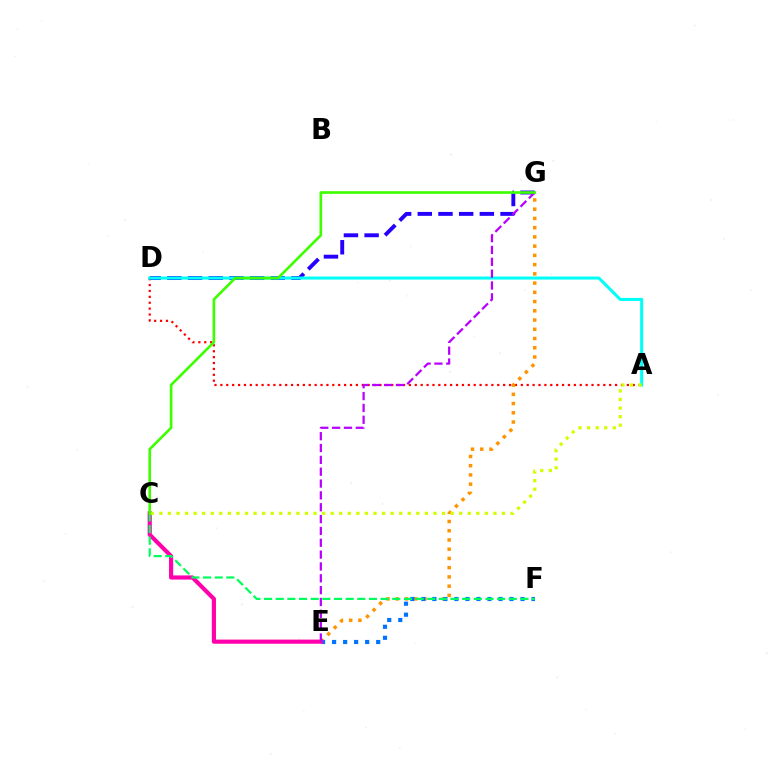{('A', 'D'): [{'color': '#ff0000', 'line_style': 'dotted', 'thickness': 1.6}, {'color': '#00fff6', 'line_style': 'solid', 'thickness': 2.19}], ('E', 'G'): [{'color': '#ff9400', 'line_style': 'dotted', 'thickness': 2.51}, {'color': '#b900ff', 'line_style': 'dashed', 'thickness': 1.61}], ('D', 'G'): [{'color': '#2500ff', 'line_style': 'dashed', 'thickness': 2.81}], ('E', 'F'): [{'color': '#0074ff', 'line_style': 'dotted', 'thickness': 2.99}], ('C', 'E'): [{'color': '#ff00ac', 'line_style': 'solid', 'thickness': 2.99}], ('C', 'F'): [{'color': '#00ff5c', 'line_style': 'dashed', 'thickness': 1.58}], ('A', 'C'): [{'color': '#d1ff00', 'line_style': 'dotted', 'thickness': 2.33}], ('C', 'G'): [{'color': '#3dff00', 'line_style': 'solid', 'thickness': 1.9}]}